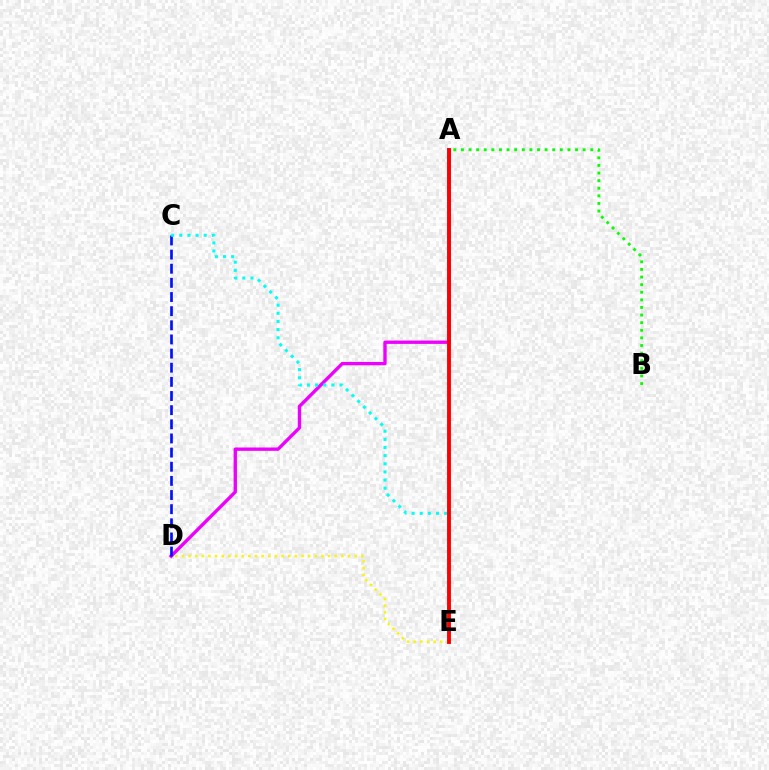{('A', 'D'): [{'color': '#ee00ff', 'line_style': 'solid', 'thickness': 2.41}], ('C', 'D'): [{'color': '#0010ff', 'line_style': 'dashed', 'thickness': 1.92}], ('A', 'B'): [{'color': '#08ff00', 'line_style': 'dotted', 'thickness': 2.07}], ('C', 'E'): [{'color': '#00fff6', 'line_style': 'dotted', 'thickness': 2.21}], ('D', 'E'): [{'color': '#fcf500', 'line_style': 'dotted', 'thickness': 1.8}], ('A', 'E'): [{'color': '#ff0000', 'line_style': 'solid', 'thickness': 2.8}]}